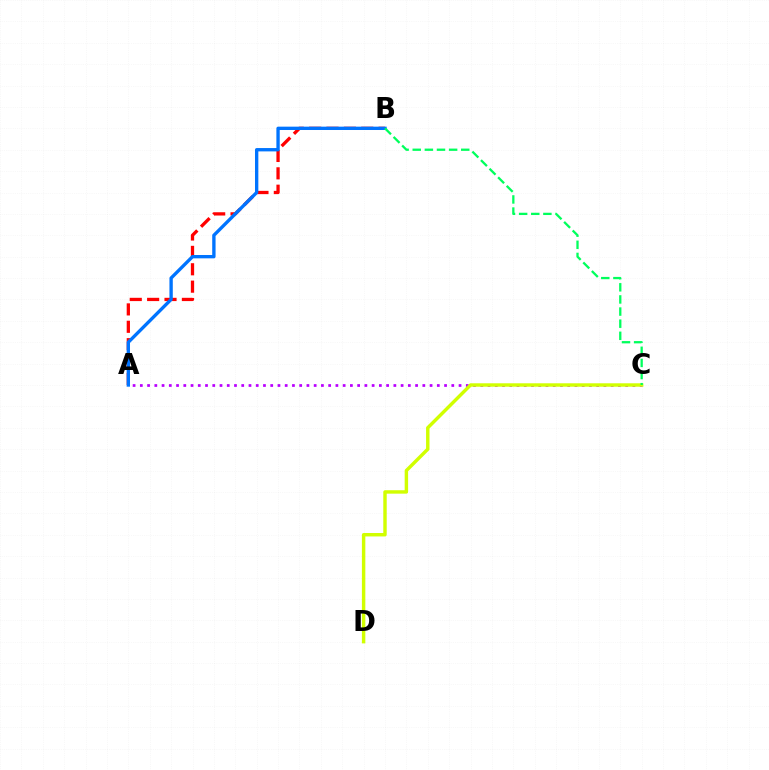{('A', 'B'): [{'color': '#ff0000', 'line_style': 'dashed', 'thickness': 2.36}, {'color': '#0074ff', 'line_style': 'solid', 'thickness': 2.41}], ('A', 'C'): [{'color': '#b900ff', 'line_style': 'dotted', 'thickness': 1.97}], ('C', 'D'): [{'color': '#d1ff00', 'line_style': 'solid', 'thickness': 2.47}], ('B', 'C'): [{'color': '#00ff5c', 'line_style': 'dashed', 'thickness': 1.65}]}